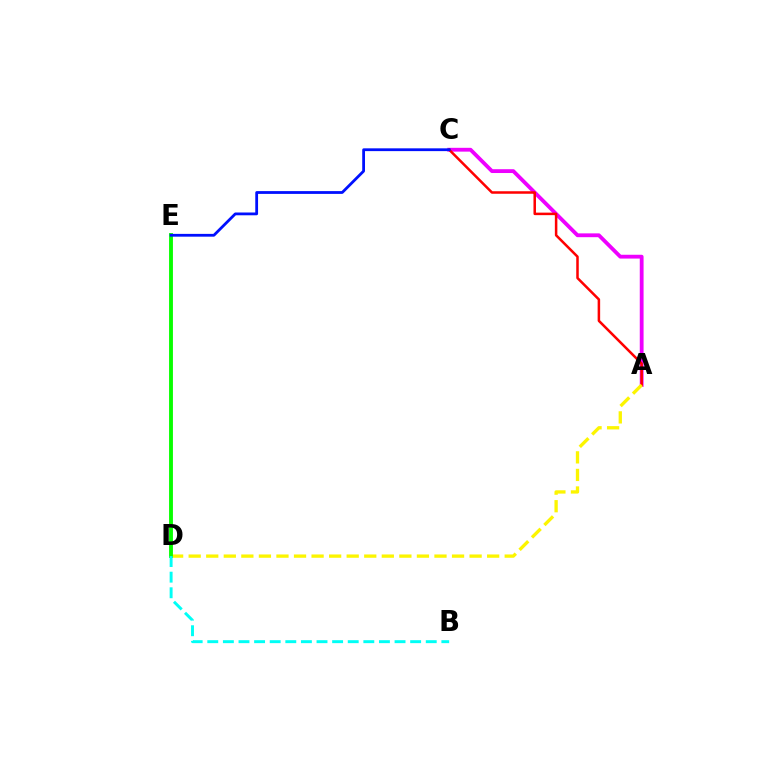{('A', 'C'): [{'color': '#ee00ff', 'line_style': 'solid', 'thickness': 2.75}, {'color': '#ff0000', 'line_style': 'solid', 'thickness': 1.81}], ('A', 'D'): [{'color': '#fcf500', 'line_style': 'dashed', 'thickness': 2.39}], ('D', 'E'): [{'color': '#08ff00', 'line_style': 'solid', 'thickness': 2.79}], ('C', 'E'): [{'color': '#0010ff', 'line_style': 'solid', 'thickness': 2.01}], ('B', 'D'): [{'color': '#00fff6', 'line_style': 'dashed', 'thickness': 2.12}]}